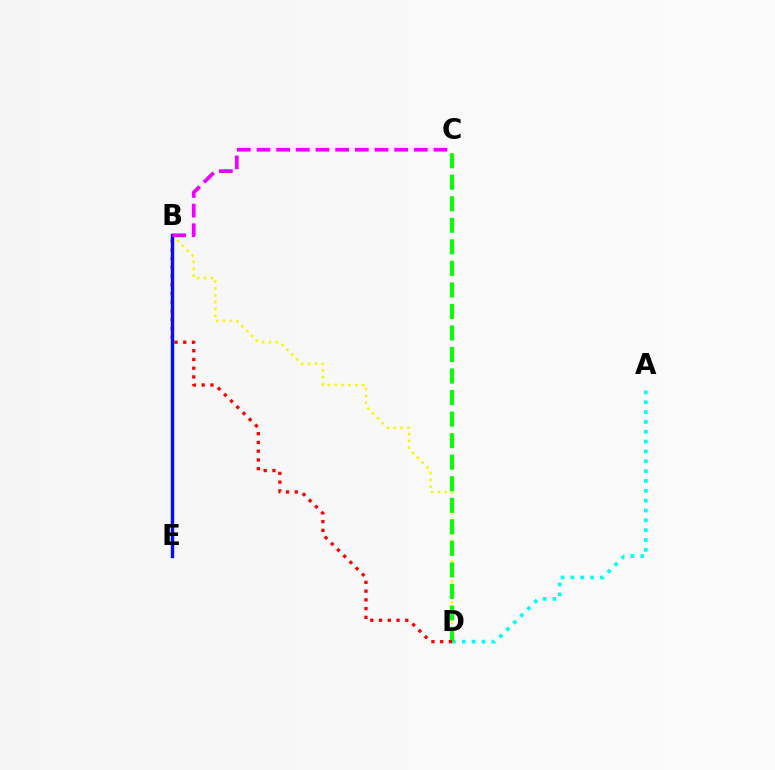{('A', 'D'): [{'color': '#00fff6', 'line_style': 'dotted', 'thickness': 2.67}], ('B', 'D'): [{'color': '#fcf500', 'line_style': 'dotted', 'thickness': 1.86}, {'color': '#ff0000', 'line_style': 'dotted', 'thickness': 2.38}], ('C', 'D'): [{'color': '#08ff00', 'line_style': 'dashed', 'thickness': 2.93}], ('B', 'E'): [{'color': '#0010ff', 'line_style': 'solid', 'thickness': 2.45}], ('B', 'C'): [{'color': '#ee00ff', 'line_style': 'dashed', 'thickness': 2.67}]}